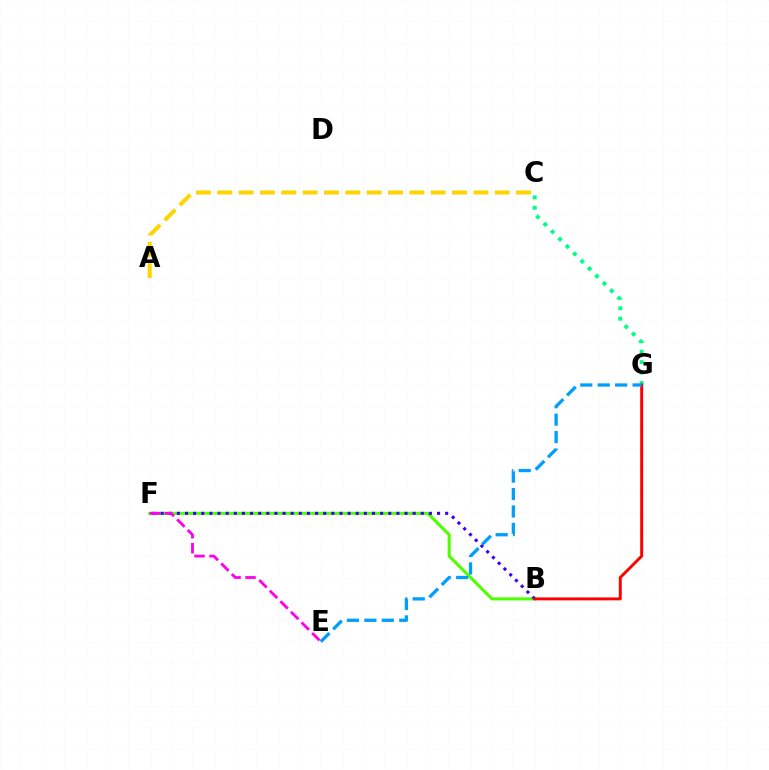{('C', 'G'): [{'color': '#00ff86', 'line_style': 'dotted', 'thickness': 2.84}], ('B', 'F'): [{'color': '#4fff00', 'line_style': 'solid', 'thickness': 2.21}, {'color': '#3700ff', 'line_style': 'dotted', 'thickness': 2.21}], ('B', 'G'): [{'color': '#ff0000', 'line_style': 'solid', 'thickness': 2.11}], ('A', 'C'): [{'color': '#ffd500', 'line_style': 'dashed', 'thickness': 2.9}], ('E', 'F'): [{'color': '#ff00ed', 'line_style': 'dashed', 'thickness': 2.03}], ('E', 'G'): [{'color': '#009eff', 'line_style': 'dashed', 'thickness': 2.37}]}